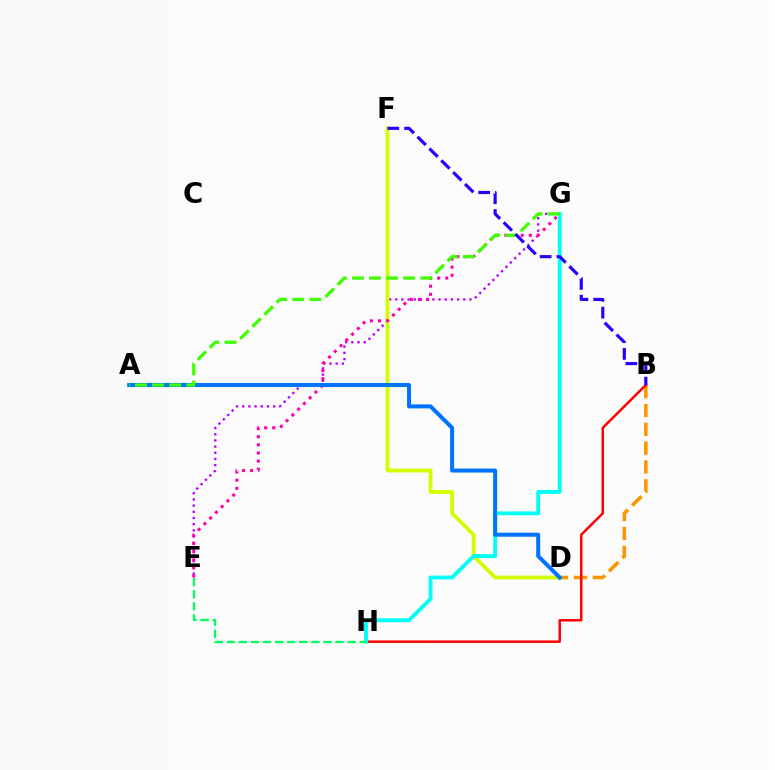{('B', 'D'): [{'color': '#ff9400', 'line_style': 'dashed', 'thickness': 2.56}], ('B', 'H'): [{'color': '#ff0000', 'line_style': 'solid', 'thickness': 1.78}], ('E', 'G'): [{'color': '#b900ff', 'line_style': 'dotted', 'thickness': 1.68}, {'color': '#ff00ac', 'line_style': 'dotted', 'thickness': 2.21}], ('D', 'F'): [{'color': '#d1ff00', 'line_style': 'solid', 'thickness': 2.74}], ('G', 'H'): [{'color': '#00fff6', 'line_style': 'solid', 'thickness': 2.78}], ('E', 'H'): [{'color': '#00ff5c', 'line_style': 'dashed', 'thickness': 1.64}], ('A', 'D'): [{'color': '#0074ff', 'line_style': 'solid', 'thickness': 2.89}], ('A', 'G'): [{'color': '#3dff00', 'line_style': 'dashed', 'thickness': 2.32}], ('B', 'F'): [{'color': '#2500ff', 'line_style': 'dashed', 'thickness': 2.28}]}